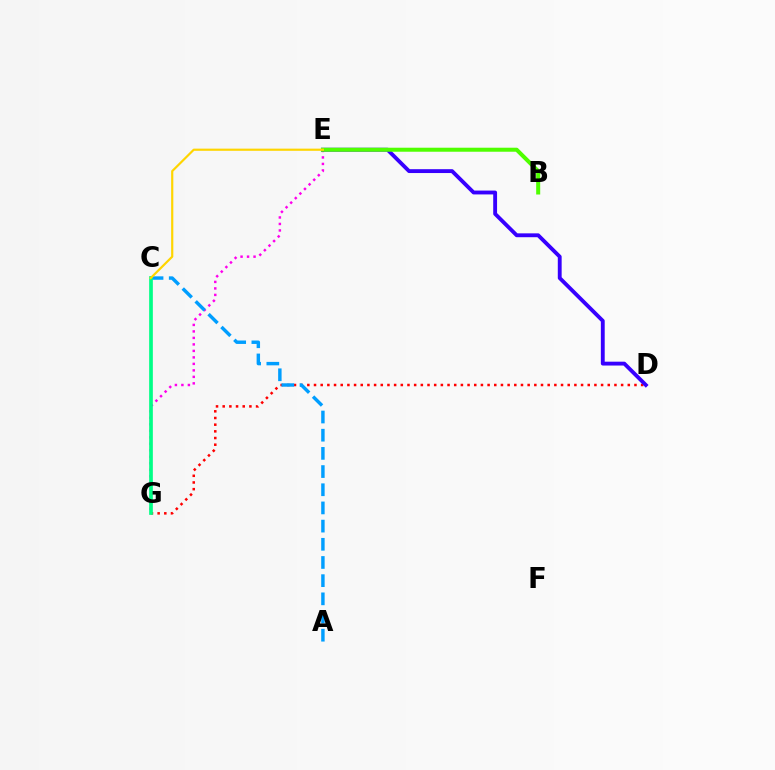{('D', 'G'): [{'color': '#ff0000', 'line_style': 'dotted', 'thickness': 1.81}], ('E', 'G'): [{'color': '#ff00ed', 'line_style': 'dotted', 'thickness': 1.76}], ('D', 'E'): [{'color': '#3700ff', 'line_style': 'solid', 'thickness': 2.78}], ('A', 'C'): [{'color': '#009eff', 'line_style': 'dashed', 'thickness': 2.47}], ('C', 'G'): [{'color': '#00ff86', 'line_style': 'solid', 'thickness': 2.65}], ('B', 'E'): [{'color': '#4fff00', 'line_style': 'solid', 'thickness': 2.89}], ('C', 'E'): [{'color': '#ffd500', 'line_style': 'solid', 'thickness': 1.57}]}